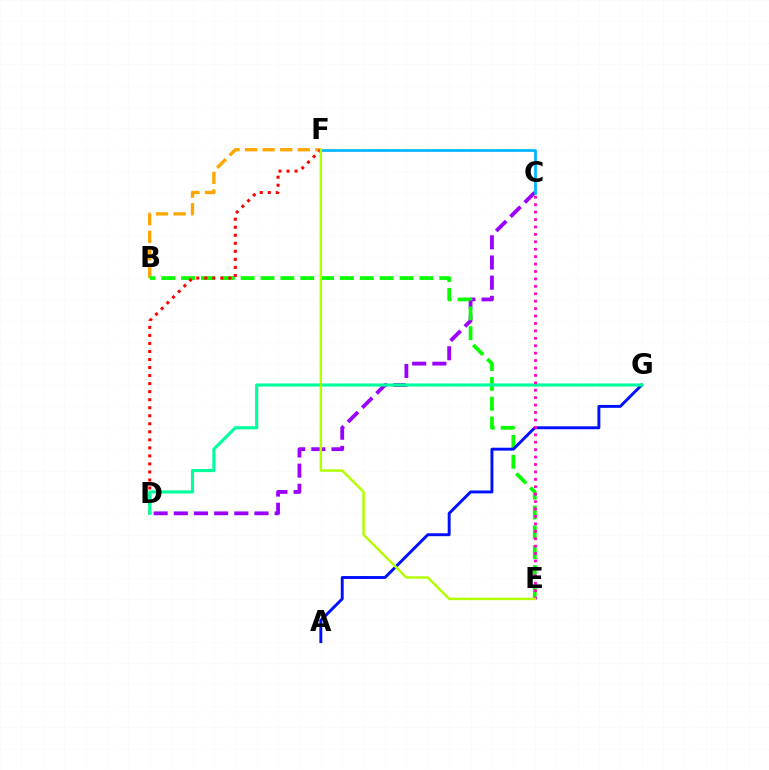{('C', 'D'): [{'color': '#9b00ff', 'line_style': 'dashed', 'thickness': 2.74}], ('B', 'F'): [{'color': '#ffa500', 'line_style': 'dashed', 'thickness': 2.39}], ('C', 'F'): [{'color': '#00b5ff', 'line_style': 'solid', 'thickness': 1.96}], ('B', 'E'): [{'color': '#08ff00', 'line_style': 'dashed', 'thickness': 2.7}], ('D', 'F'): [{'color': '#ff0000', 'line_style': 'dotted', 'thickness': 2.18}], ('A', 'G'): [{'color': '#0010ff', 'line_style': 'solid', 'thickness': 2.1}], ('D', 'G'): [{'color': '#00ff9d', 'line_style': 'solid', 'thickness': 2.26}], ('C', 'E'): [{'color': '#ff00bd', 'line_style': 'dotted', 'thickness': 2.02}], ('E', 'F'): [{'color': '#b3ff00', 'line_style': 'solid', 'thickness': 1.78}]}